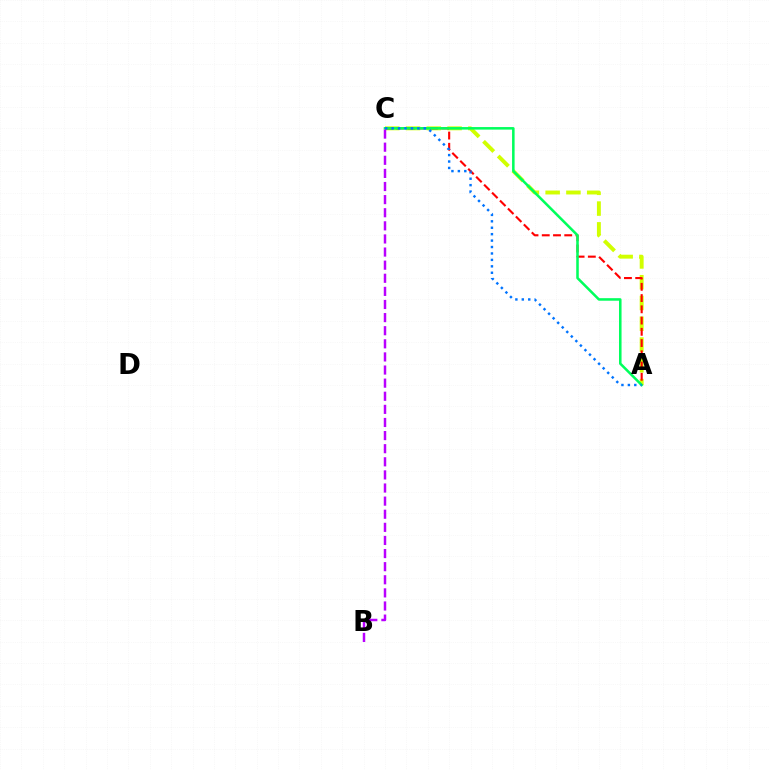{('A', 'C'): [{'color': '#d1ff00', 'line_style': 'dashed', 'thickness': 2.82}, {'color': '#ff0000', 'line_style': 'dashed', 'thickness': 1.53}, {'color': '#00ff5c', 'line_style': 'solid', 'thickness': 1.83}, {'color': '#0074ff', 'line_style': 'dotted', 'thickness': 1.75}], ('B', 'C'): [{'color': '#b900ff', 'line_style': 'dashed', 'thickness': 1.78}]}